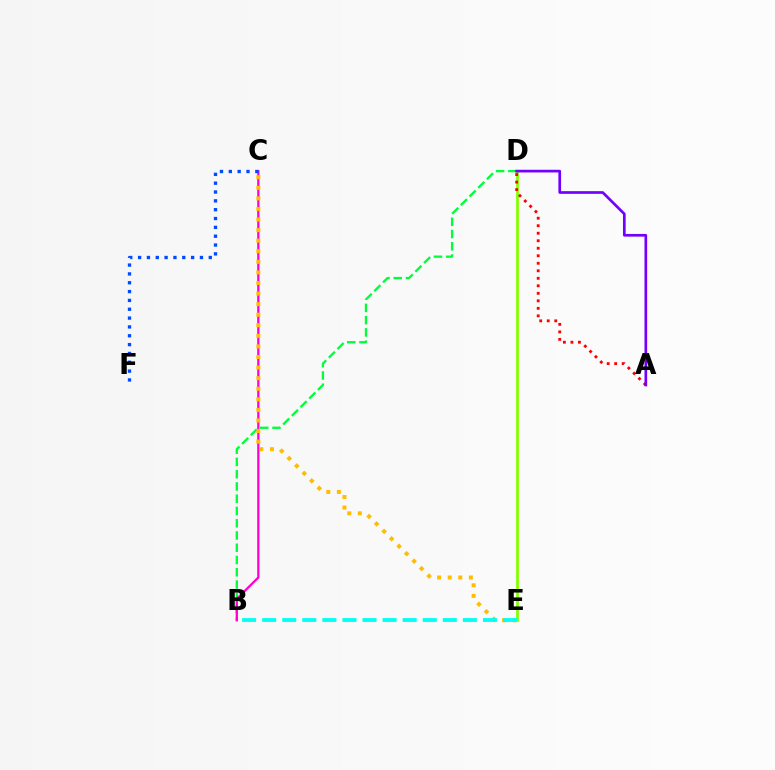{('B', 'D'): [{'color': '#00ff39', 'line_style': 'dashed', 'thickness': 1.67}], ('B', 'C'): [{'color': '#ff00cf', 'line_style': 'solid', 'thickness': 1.64}], ('C', 'E'): [{'color': '#ffbd00', 'line_style': 'dotted', 'thickness': 2.87}], ('D', 'E'): [{'color': '#84ff00', 'line_style': 'solid', 'thickness': 1.99}], ('A', 'D'): [{'color': '#ff0000', 'line_style': 'dotted', 'thickness': 2.04}, {'color': '#7200ff', 'line_style': 'solid', 'thickness': 1.93}], ('C', 'F'): [{'color': '#004bff', 'line_style': 'dotted', 'thickness': 2.4}], ('B', 'E'): [{'color': '#00fff6', 'line_style': 'dashed', 'thickness': 2.73}]}